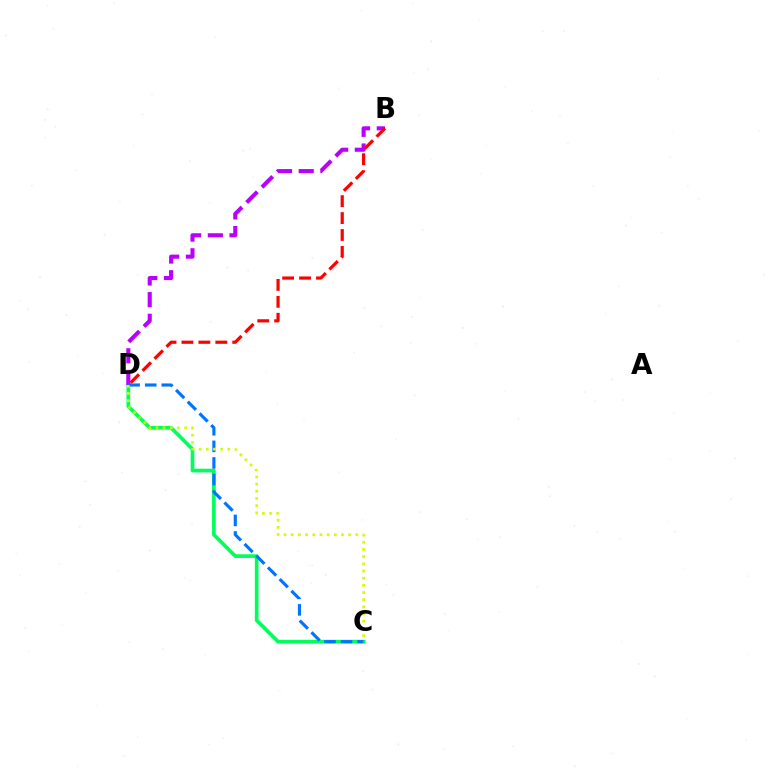{('C', 'D'): [{'color': '#00ff5c', 'line_style': 'solid', 'thickness': 2.66}, {'color': '#0074ff', 'line_style': 'dashed', 'thickness': 2.25}, {'color': '#d1ff00', 'line_style': 'dotted', 'thickness': 1.95}], ('B', 'D'): [{'color': '#b900ff', 'line_style': 'dashed', 'thickness': 2.94}, {'color': '#ff0000', 'line_style': 'dashed', 'thickness': 2.3}]}